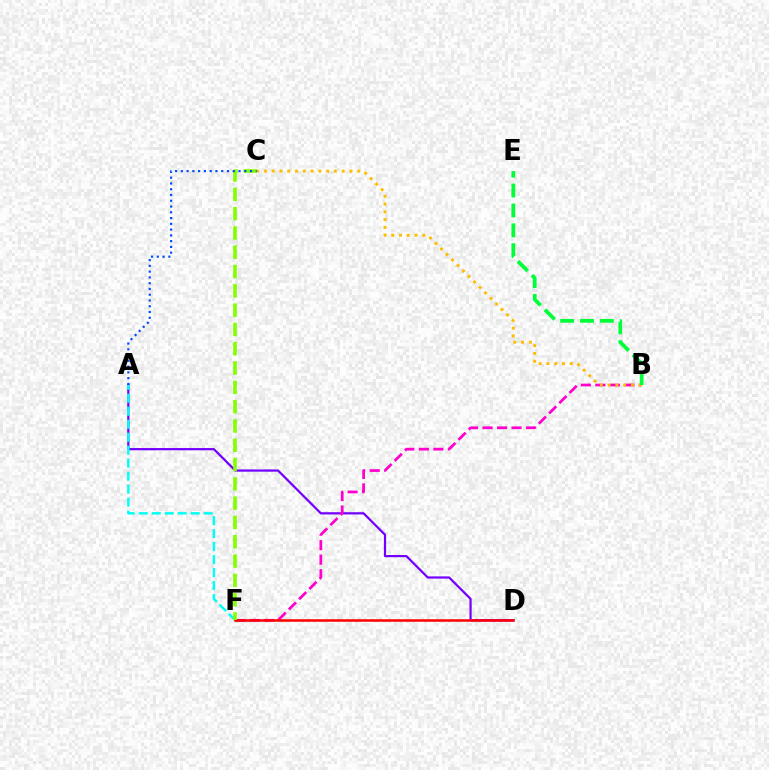{('A', 'D'): [{'color': '#7200ff', 'line_style': 'solid', 'thickness': 1.6}], ('B', 'F'): [{'color': '#ff00cf', 'line_style': 'dashed', 'thickness': 1.97}], ('A', 'F'): [{'color': '#00fff6', 'line_style': 'dashed', 'thickness': 1.77}], ('D', 'F'): [{'color': '#ff0000', 'line_style': 'solid', 'thickness': 1.81}], ('B', 'C'): [{'color': '#ffbd00', 'line_style': 'dotted', 'thickness': 2.11}], ('C', 'F'): [{'color': '#84ff00', 'line_style': 'dashed', 'thickness': 2.62}], ('B', 'E'): [{'color': '#00ff39', 'line_style': 'dashed', 'thickness': 2.7}], ('A', 'C'): [{'color': '#004bff', 'line_style': 'dotted', 'thickness': 1.57}]}